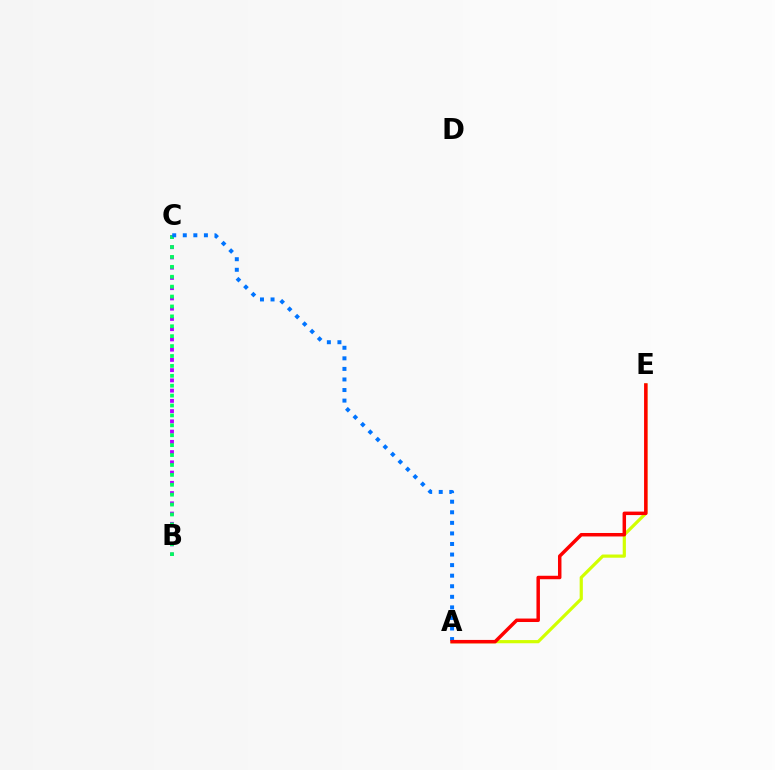{('A', 'E'): [{'color': '#d1ff00', 'line_style': 'solid', 'thickness': 2.3}, {'color': '#ff0000', 'line_style': 'solid', 'thickness': 2.5}], ('B', 'C'): [{'color': '#b900ff', 'line_style': 'dotted', 'thickness': 2.78}, {'color': '#00ff5c', 'line_style': 'dotted', 'thickness': 2.69}], ('A', 'C'): [{'color': '#0074ff', 'line_style': 'dotted', 'thickness': 2.87}]}